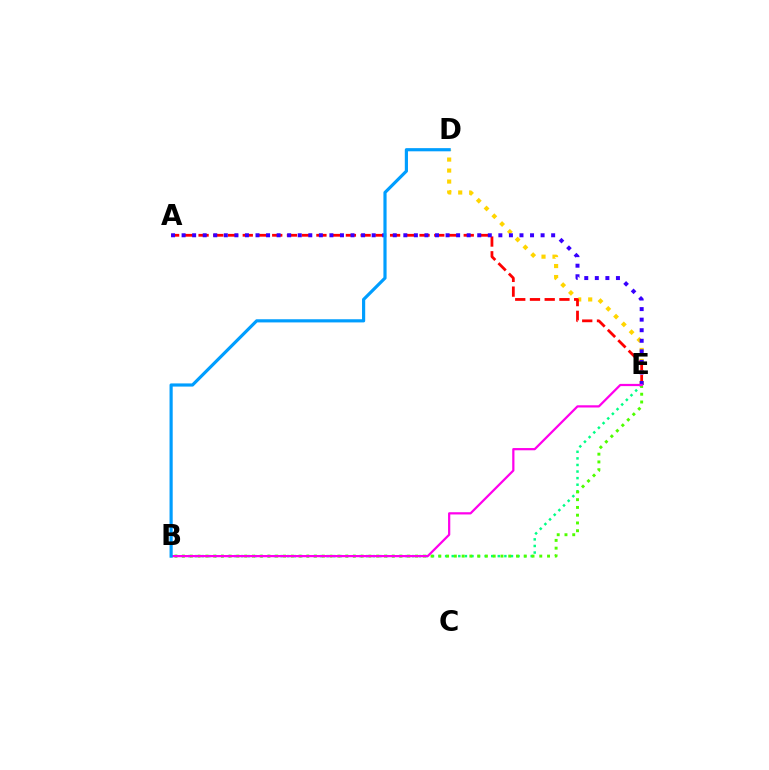{('B', 'E'): [{'color': '#00ff86', 'line_style': 'dotted', 'thickness': 1.79}, {'color': '#4fff00', 'line_style': 'dotted', 'thickness': 2.11}, {'color': '#ff00ed', 'line_style': 'solid', 'thickness': 1.6}], ('D', 'E'): [{'color': '#ffd500', 'line_style': 'dotted', 'thickness': 2.99}], ('A', 'E'): [{'color': '#ff0000', 'line_style': 'dashed', 'thickness': 2.0}, {'color': '#3700ff', 'line_style': 'dotted', 'thickness': 2.87}], ('B', 'D'): [{'color': '#009eff', 'line_style': 'solid', 'thickness': 2.28}]}